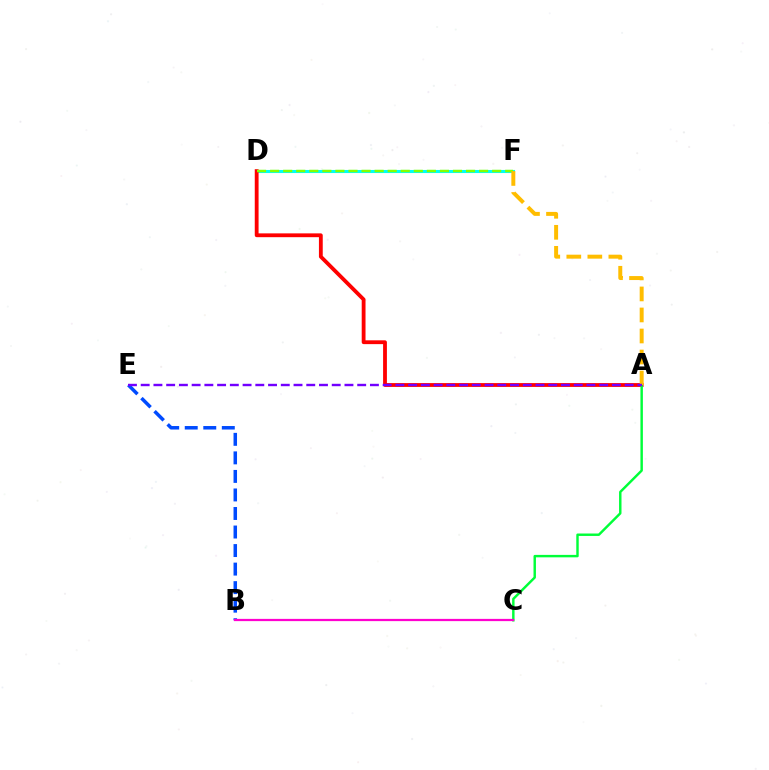{('D', 'F'): [{'color': '#00fff6', 'line_style': 'solid', 'thickness': 2.21}, {'color': '#84ff00', 'line_style': 'dashed', 'thickness': 1.77}], ('A', 'D'): [{'color': '#ff0000', 'line_style': 'solid', 'thickness': 2.75}], ('A', 'C'): [{'color': '#00ff39', 'line_style': 'solid', 'thickness': 1.76}], ('A', 'F'): [{'color': '#ffbd00', 'line_style': 'dashed', 'thickness': 2.86}], ('B', 'E'): [{'color': '#004bff', 'line_style': 'dashed', 'thickness': 2.52}], ('B', 'C'): [{'color': '#ff00cf', 'line_style': 'solid', 'thickness': 1.62}], ('A', 'E'): [{'color': '#7200ff', 'line_style': 'dashed', 'thickness': 1.73}]}